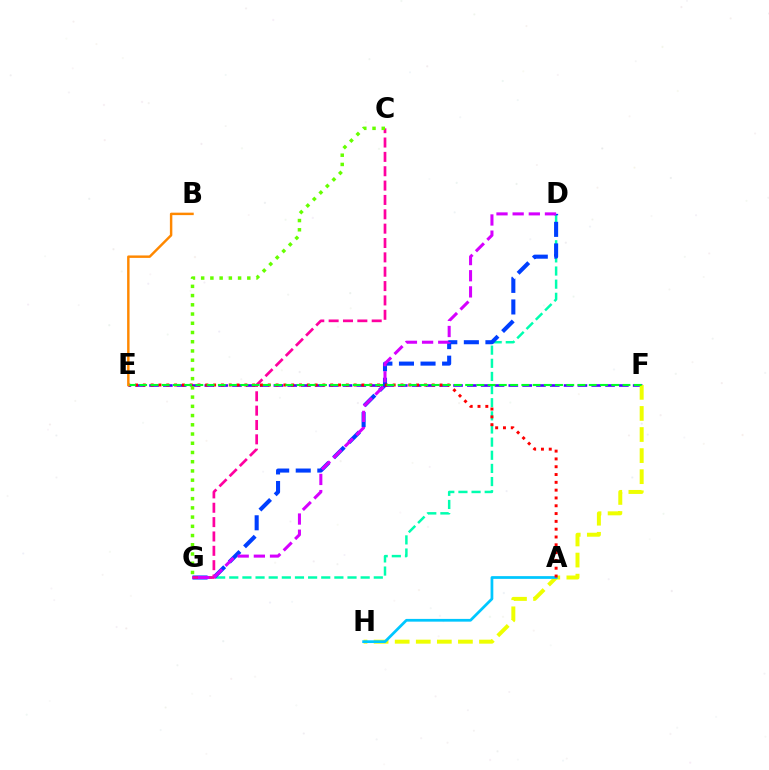{('D', 'G'): [{'color': '#00ffaf', 'line_style': 'dashed', 'thickness': 1.78}, {'color': '#003fff', 'line_style': 'dashed', 'thickness': 2.93}, {'color': '#d600ff', 'line_style': 'dashed', 'thickness': 2.19}], ('C', 'G'): [{'color': '#ff00a0', 'line_style': 'dashed', 'thickness': 1.95}, {'color': '#66ff00', 'line_style': 'dotted', 'thickness': 2.51}], ('E', 'F'): [{'color': '#4f00ff', 'line_style': 'dashed', 'thickness': 1.88}, {'color': '#00ff27', 'line_style': 'dashed', 'thickness': 1.53}], ('F', 'H'): [{'color': '#eeff00', 'line_style': 'dashed', 'thickness': 2.86}], ('A', 'H'): [{'color': '#00c7ff', 'line_style': 'solid', 'thickness': 1.98}], ('A', 'E'): [{'color': '#ff0000', 'line_style': 'dotted', 'thickness': 2.12}], ('B', 'E'): [{'color': '#ff8800', 'line_style': 'solid', 'thickness': 1.77}]}